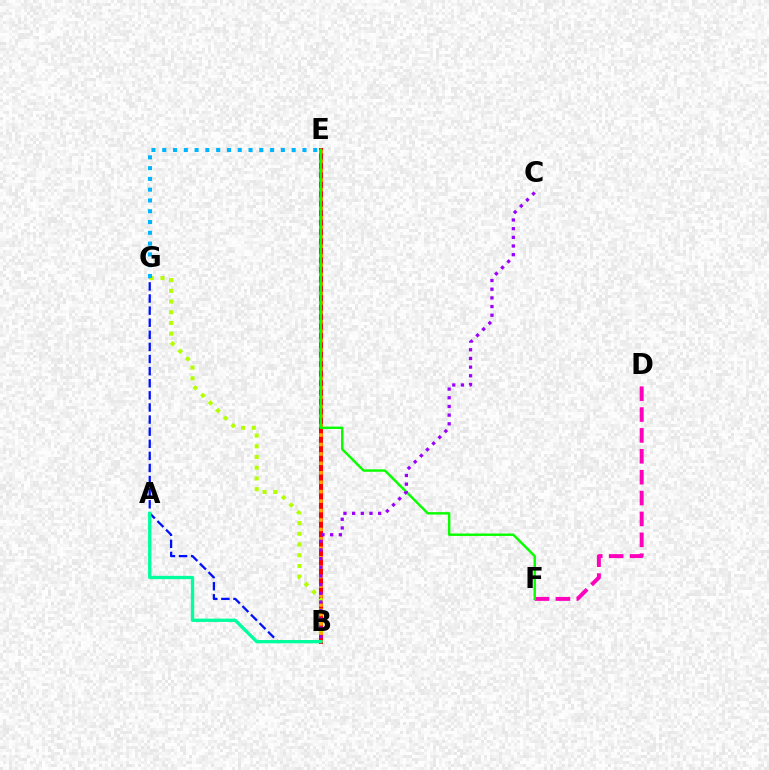{('B', 'G'): [{'color': '#0010ff', 'line_style': 'dashed', 'thickness': 1.64}, {'color': '#b3ff00', 'line_style': 'dotted', 'thickness': 2.91}], ('B', 'E'): [{'color': '#ff0000', 'line_style': 'solid', 'thickness': 2.91}, {'color': '#ffa500', 'line_style': 'dotted', 'thickness': 2.57}], ('D', 'F'): [{'color': '#ff00bd', 'line_style': 'dashed', 'thickness': 2.84}], ('E', 'F'): [{'color': '#08ff00', 'line_style': 'solid', 'thickness': 1.75}], ('A', 'B'): [{'color': '#00ff9d', 'line_style': 'solid', 'thickness': 2.38}], ('E', 'G'): [{'color': '#00b5ff', 'line_style': 'dotted', 'thickness': 2.93}], ('B', 'C'): [{'color': '#9b00ff', 'line_style': 'dotted', 'thickness': 2.36}]}